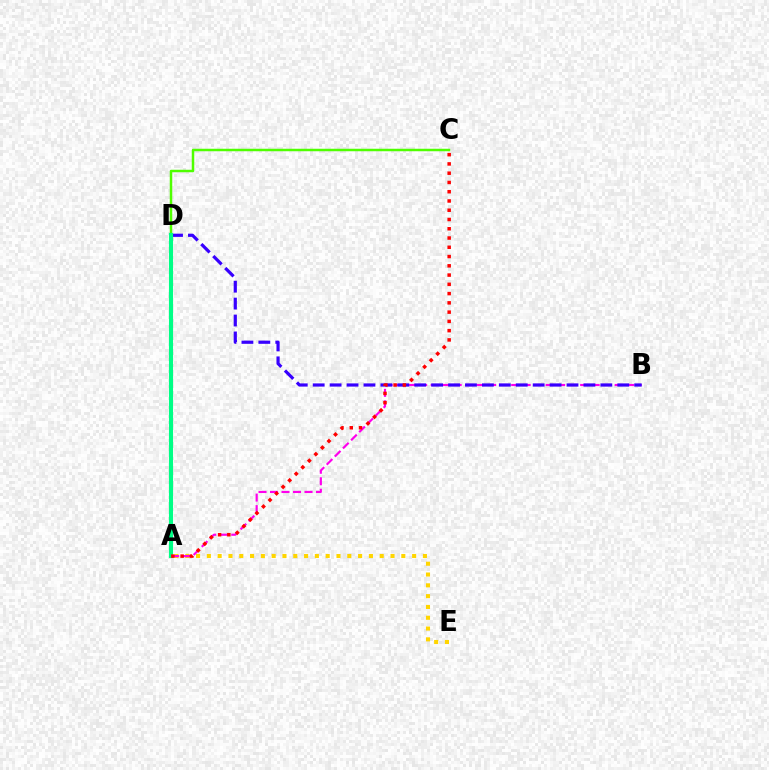{('A', 'E'): [{'color': '#ffd500', 'line_style': 'dotted', 'thickness': 2.94}], ('A', 'B'): [{'color': '#ff00ed', 'line_style': 'dashed', 'thickness': 1.56}], ('B', 'D'): [{'color': '#3700ff', 'line_style': 'dashed', 'thickness': 2.3}], ('A', 'D'): [{'color': '#009eff', 'line_style': 'solid', 'thickness': 1.77}, {'color': '#00ff86', 'line_style': 'solid', 'thickness': 2.96}], ('C', 'D'): [{'color': '#4fff00', 'line_style': 'solid', 'thickness': 1.8}], ('A', 'C'): [{'color': '#ff0000', 'line_style': 'dotted', 'thickness': 2.52}]}